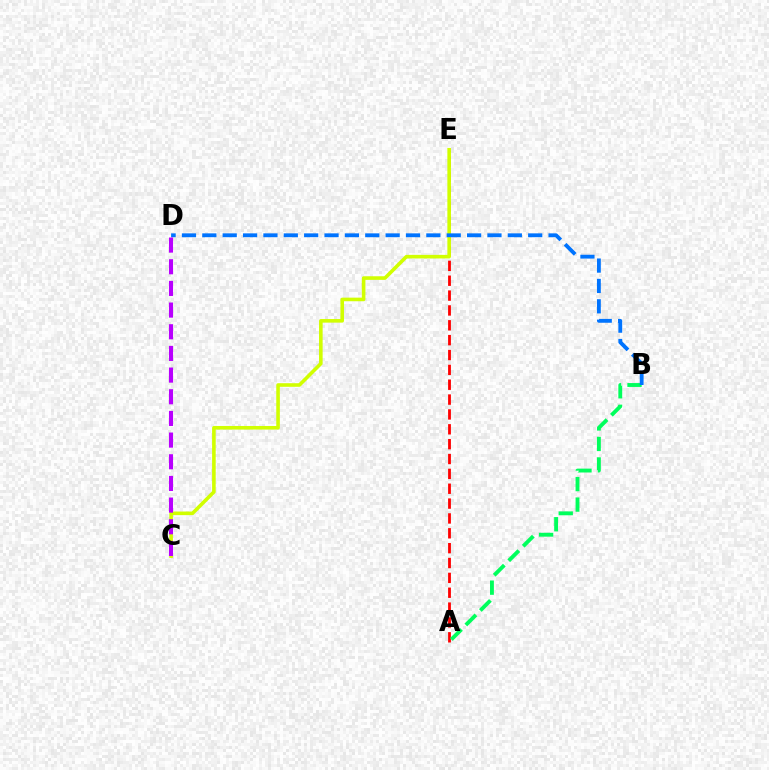{('A', 'E'): [{'color': '#ff0000', 'line_style': 'dashed', 'thickness': 2.02}], ('C', 'E'): [{'color': '#d1ff00', 'line_style': 'solid', 'thickness': 2.59}], ('A', 'B'): [{'color': '#00ff5c', 'line_style': 'dashed', 'thickness': 2.79}], ('B', 'D'): [{'color': '#0074ff', 'line_style': 'dashed', 'thickness': 2.77}], ('C', 'D'): [{'color': '#b900ff', 'line_style': 'dashed', 'thickness': 2.94}]}